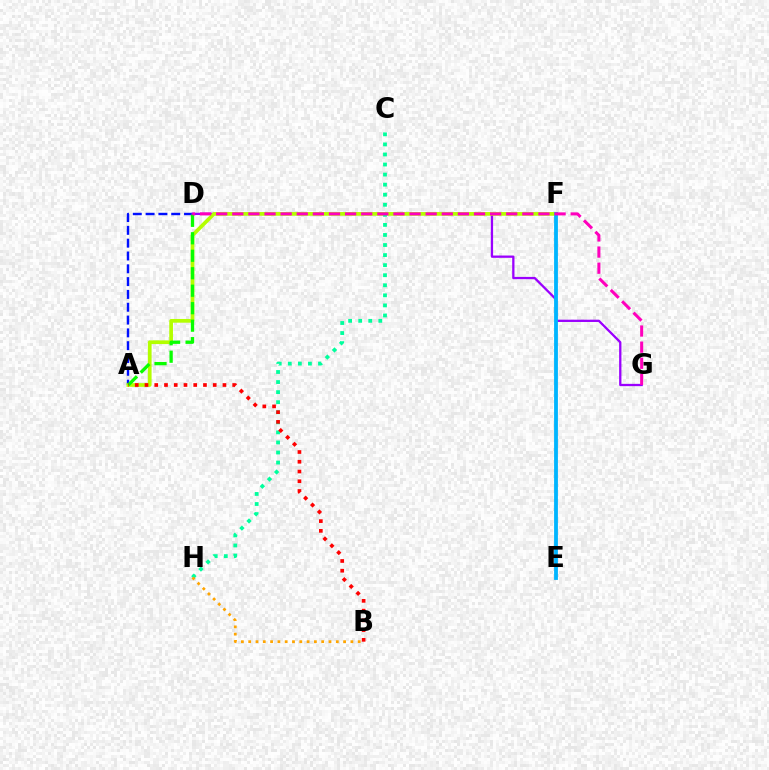{('A', 'D'): [{'color': '#0010ff', 'line_style': 'dashed', 'thickness': 1.74}, {'color': '#08ff00', 'line_style': 'dashed', 'thickness': 2.37}], ('D', 'G'): [{'color': '#9b00ff', 'line_style': 'solid', 'thickness': 1.65}, {'color': '#ff00bd', 'line_style': 'dashed', 'thickness': 2.19}], ('A', 'F'): [{'color': '#b3ff00', 'line_style': 'solid', 'thickness': 2.67}], ('E', 'F'): [{'color': '#00b5ff', 'line_style': 'solid', 'thickness': 2.74}], ('C', 'H'): [{'color': '#00ff9d', 'line_style': 'dotted', 'thickness': 2.73}], ('B', 'H'): [{'color': '#ffa500', 'line_style': 'dotted', 'thickness': 1.98}], ('A', 'B'): [{'color': '#ff0000', 'line_style': 'dotted', 'thickness': 2.65}]}